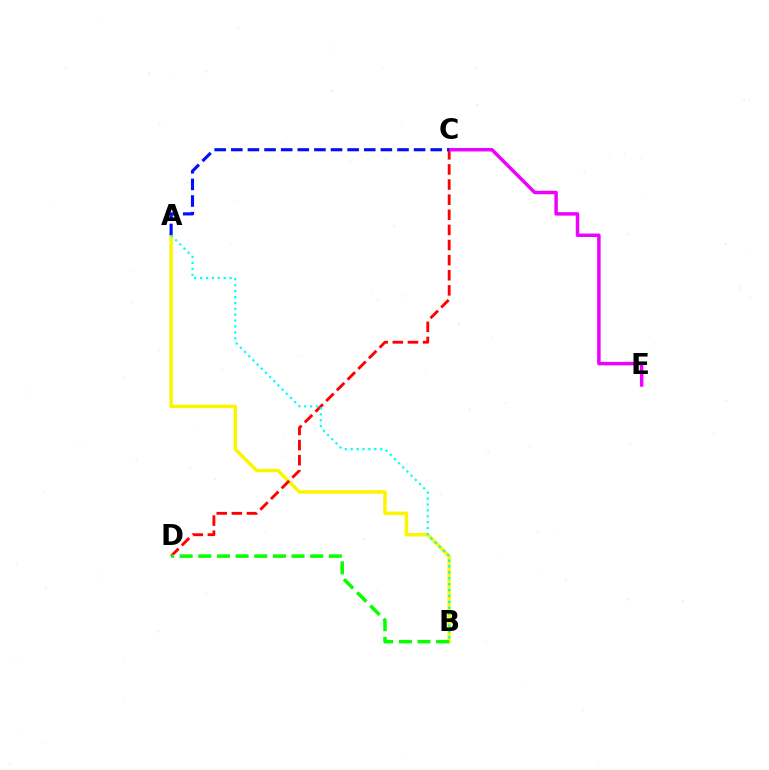{('A', 'B'): [{'color': '#fcf500', 'line_style': 'solid', 'thickness': 2.49}, {'color': '#00fff6', 'line_style': 'dotted', 'thickness': 1.6}], ('C', 'D'): [{'color': '#ff0000', 'line_style': 'dashed', 'thickness': 2.05}], ('B', 'D'): [{'color': '#08ff00', 'line_style': 'dashed', 'thickness': 2.53}], ('C', 'E'): [{'color': '#ee00ff', 'line_style': 'solid', 'thickness': 2.49}], ('A', 'C'): [{'color': '#0010ff', 'line_style': 'dashed', 'thickness': 2.26}]}